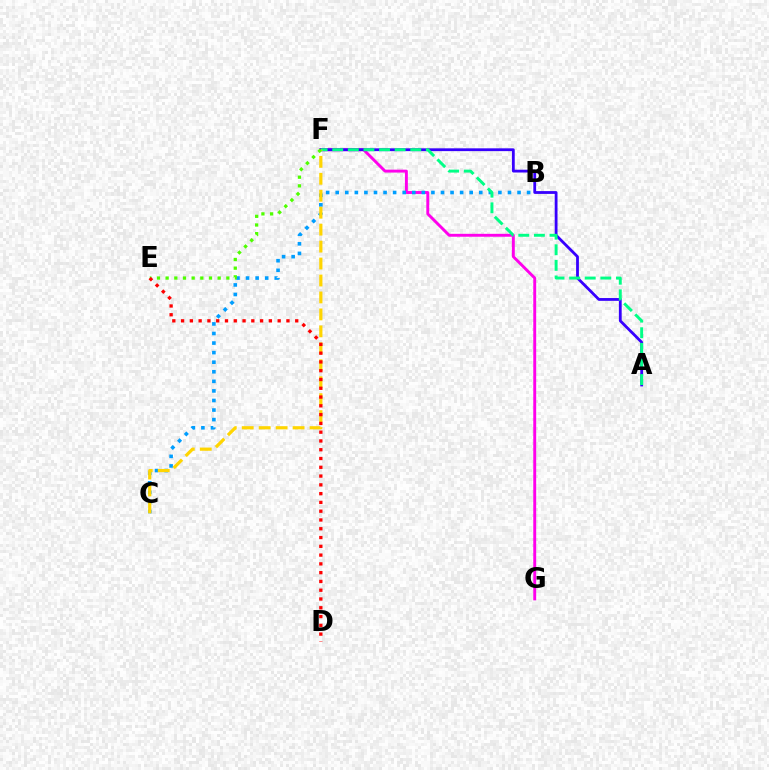{('F', 'G'): [{'color': '#ff00ed', 'line_style': 'solid', 'thickness': 2.09}], ('A', 'F'): [{'color': '#3700ff', 'line_style': 'solid', 'thickness': 2.01}, {'color': '#00ff86', 'line_style': 'dashed', 'thickness': 2.12}], ('B', 'C'): [{'color': '#009eff', 'line_style': 'dotted', 'thickness': 2.6}], ('C', 'F'): [{'color': '#ffd500', 'line_style': 'dashed', 'thickness': 2.3}], ('E', 'F'): [{'color': '#4fff00', 'line_style': 'dotted', 'thickness': 2.36}], ('D', 'E'): [{'color': '#ff0000', 'line_style': 'dotted', 'thickness': 2.39}]}